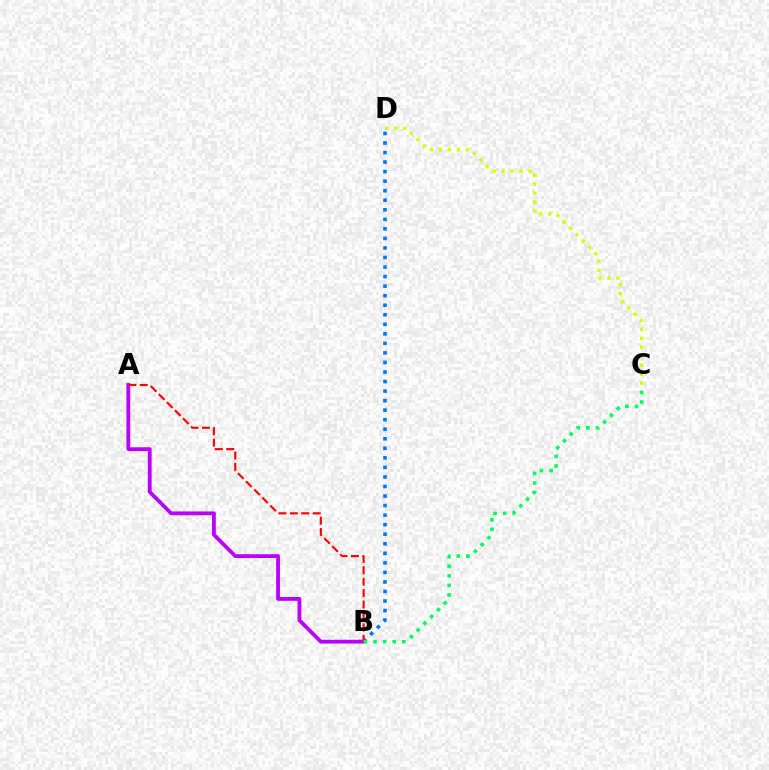{('B', 'D'): [{'color': '#0074ff', 'line_style': 'dotted', 'thickness': 2.59}], ('A', 'B'): [{'color': '#b900ff', 'line_style': 'solid', 'thickness': 2.74}, {'color': '#ff0000', 'line_style': 'dashed', 'thickness': 1.55}], ('B', 'C'): [{'color': '#00ff5c', 'line_style': 'dotted', 'thickness': 2.6}], ('C', 'D'): [{'color': '#d1ff00', 'line_style': 'dotted', 'thickness': 2.43}]}